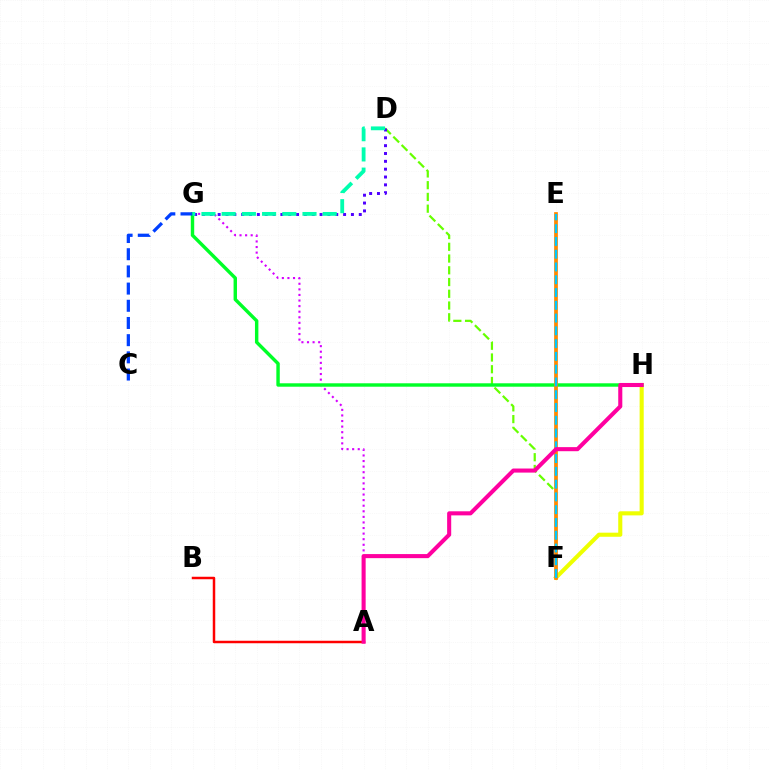{('F', 'H'): [{'color': '#eeff00', 'line_style': 'solid', 'thickness': 2.95}], ('A', 'G'): [{'color': '#d600ff', 'line_style': 'dotted', 'thickness': 1.52}], ('A', 'B'): [{'color': '#ff0000', 'line_style': 'solid', 'thickness': 1.79}], ('D', 'F'): [{'color': '#66ff00', 'line_style': 'dashed', 'thickness': 1.6}], ('D', 'G'): [{'color': '#4f00ff', 'line_style': 'dotted', 'thickness': 2.13}, {'color': '#00ffaf', 'line_style': 'dashed', 'thickness': 2.75}], ('G', 'H'): [{'color': '#00ff27', 'line_style': 'solid', 'thickness': 2.46}], ('E', 'F'): [{'color': '#ff8800', 'line_style': 'solid', 'thickness': 2.69}, {'color': '#00c7ff', 'line_style': 'dashed', 'thickness': 1.74}], ('C', 'G'): [{'color': '#003fff', 'line_style': 'dashed', 'thickness': 2.34}], ('A', 'H'): [{'color': '#ff00a0', 'line_style': 'solid', 'thickness': 2.93}]}